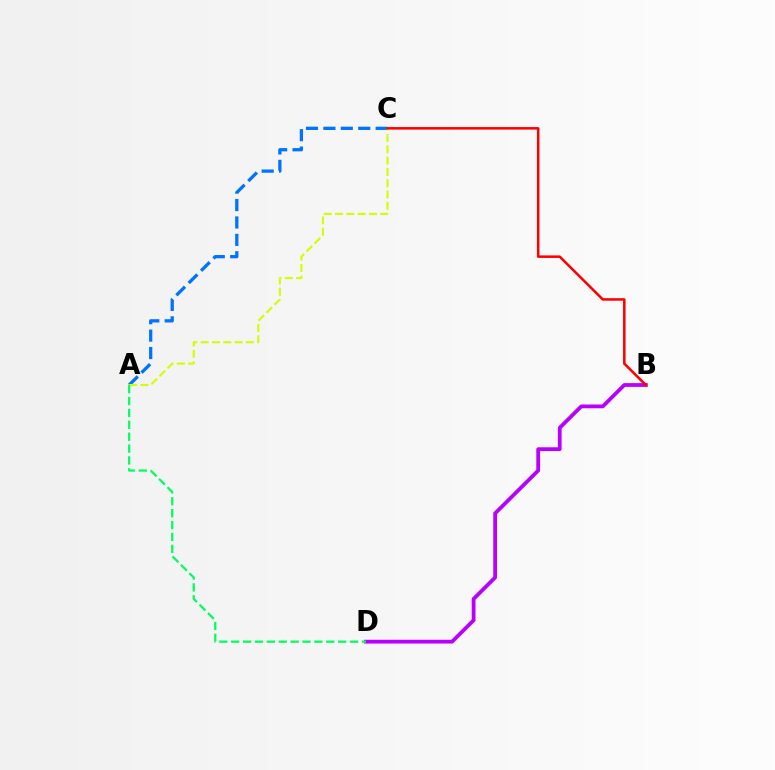{('A', 'C'): [{'color': '#0074ff', 'line_style': 'dashed', 'thickness': 2.37}, {'color': '#d1ff00', 'line_style': 'dashed', 'thickness': 1.54}], ('B', 'D'): [{'color': '#b900ff', 'line_style': 'solid', 'thickness': 2.72}], ('B', 'C'): [{'color': '#ff0000', 'line_style': 'solid', 'thickness': 1.82}], ('A', 'D'): [{'color': '#00ff5c', 'line_style': 'dashed', 'thickness': 1.61}]}